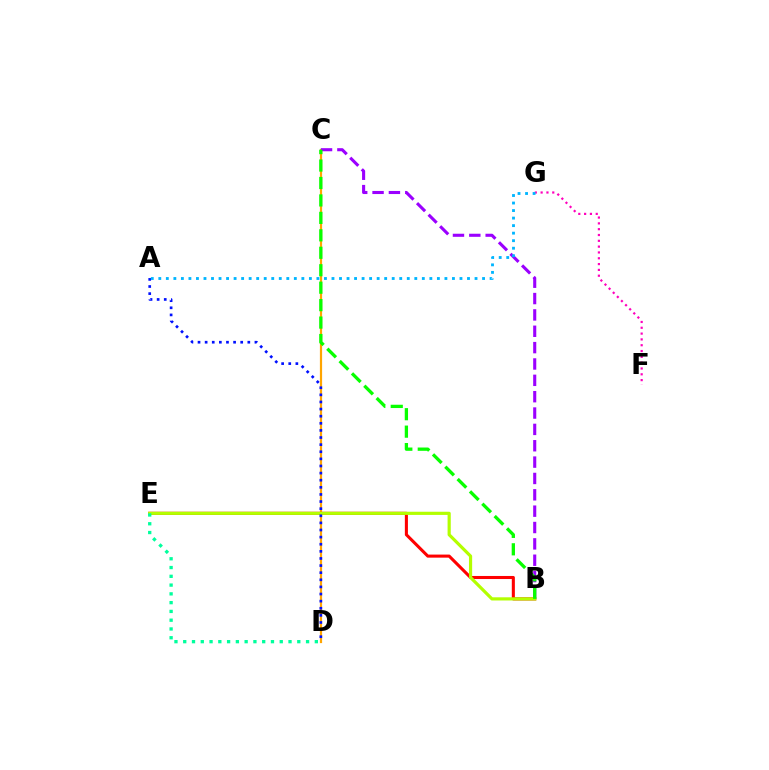{('F', 'G'): [{'color': '#ff00bd', 'line_style': 'dotted', 'thickness': 1.58}], ('C', 'D'): [{'color': '#ffa500', 'line_style': 'solid', 'thickness': 1.58}], ('B', 'E'): [{'color': '#ff0000', 'line_style': 'solid', 'thickness': 2.21}, {'color': '#b3ff00', 'line_style': 'solid', 'thickness': 2.29}], ('B', 'C'): [{'color': '#9b00ff', 'line_style': 'dashed', 'thickness': 2.22}, {'color': '#08ff00', 'line_style': 'dashed', 'thickness': 2.37}], ('D', 'E'): [{'color': '#00ff9d', 'line_style': 'dotted', 'thickness': 2.38}], ('A', 'D'): [{'color': '#0010ff', 'line_style': 'dotted', 'thickness': 1.93}], ('A', 'G'): [{'color': '#00b5ff', 'line_style': 'dotted', 'thickness': 2.05}]}